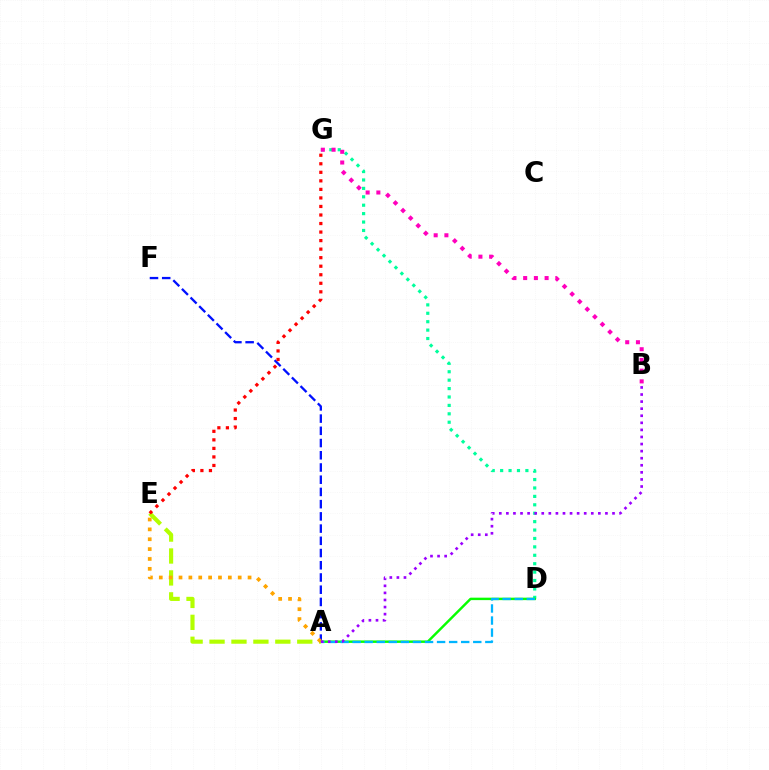{('A', 'F'): [{'color': '#0010ff', 'line_style': 'dashed', 'thickness': 1.66}], ('D', 'G'): [{'color': '#00ff9d', 'line_style': 'dotted', 'thickness': 2.29}], ('A', 'D'): [{'color': '#08ff00', 'line_style': 'solid', 'thickness': 1.76}, {'color': '#00b5ff', 'line_style': 'dashed', 'thickness': 1.64}], ('A', 'E'): [{'color': '#b3ff00', 'line_style': 'dashed', 'thickness': 2.98}, {'color': '#ffa500', 'line_style': 'dotted', 'thickness': 2.68}], ('B', 'G'): [{'color': '#ff00bd', 'line_style': 'dotted', 'thickness': 2.91}], ('E', 'G'): [{'color': '#ff0000', 'line_style': 'dotted', 'thickness': 2.32}], ('A', 'B'): [{'color': '#9b00ff', 'line_style': 'dotted', 'thickness': 1.92}]}